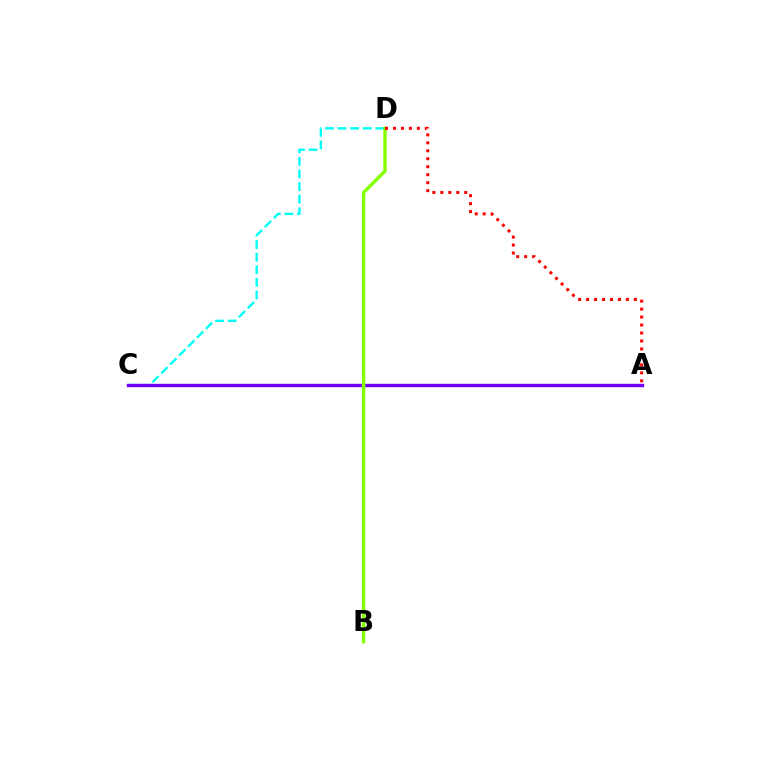{('C', 'D'): [{'color': '#00fff6', 'line_style': 'dashed', 'thickness': 1.71}], ('A', 'C'): [{'color': '#7200ff', 'line_style': 'solid', 'thickness': 2.44}], ('B', 'D'): [{'color': '#84ff00', 'line_style': 'solid', 'thickness': 2.44}], ('A', 'D'): [{'color': '#ff0000', 'line_style': 'dotted', 'thickness': 2.16}]}